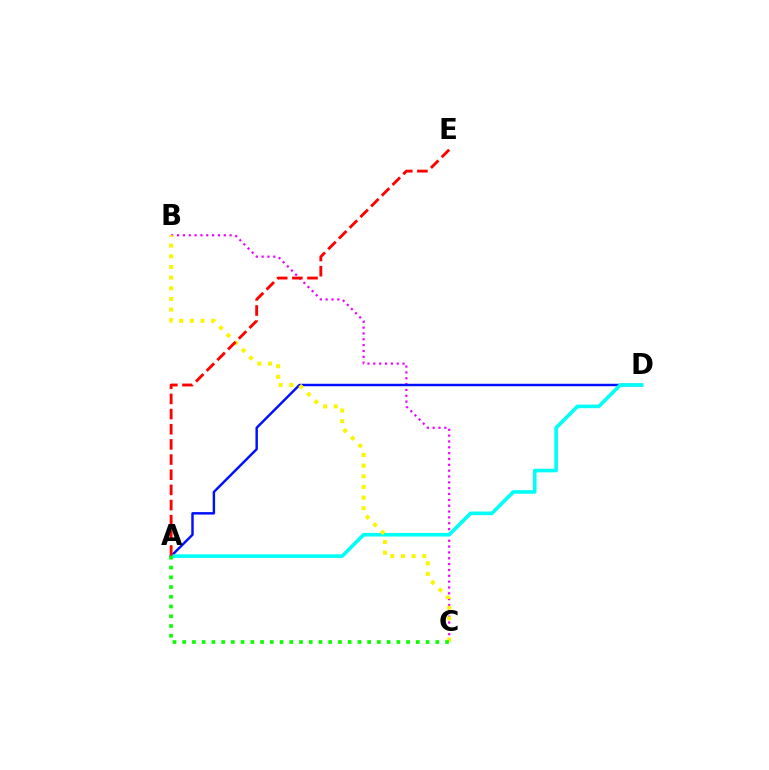{('B', 'C'): [{'color': '#ee00ff', 'line_style': 'dotted', 'thickness': 1.59}, {'color': '#fcf500', 'line_style': 'dotted', 'thickness': 2.9}], ('A', 'D'): [{'color': '#0010ff', 'line_style': 'solid', 'thickness': 1.77}, {'color': '#00fff6', 'line_style': 'solid', 'thickness': 2.61}], ('A', 'C'): [{'color': '#08ff00', 'line_style': 'dotted', 'thickness': 2.64}], ('A', 'E'): [{'color': '#ff0000', 'line_style': 'dashed', 'thickness': 2.06}]}